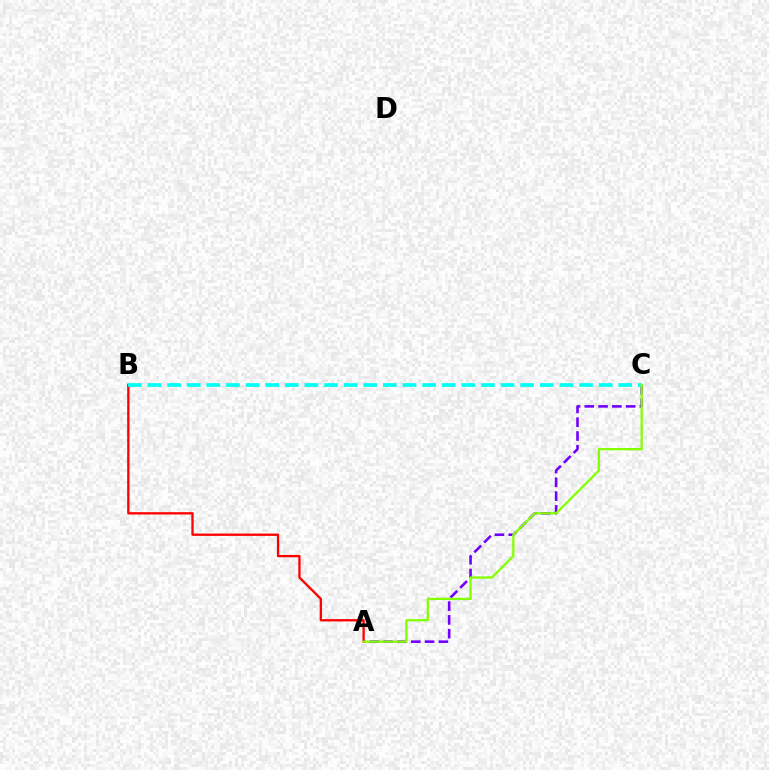{('A', 'C'): [{'color': '#7200ff', 'line_style': 'dashed', 'thickness': 1.87}, {'color': '#84ff00', 'line_style': 'solid', 'thickness': 1.64}], ('A', 'B'): [{'color': '#ff0000', 'line_style': 'solid', 'thickness': 1.66}], ('B', 'C'): [{'color': '#00fff6', 'line_style': 'dashed', 'thickness': 2.66}]}